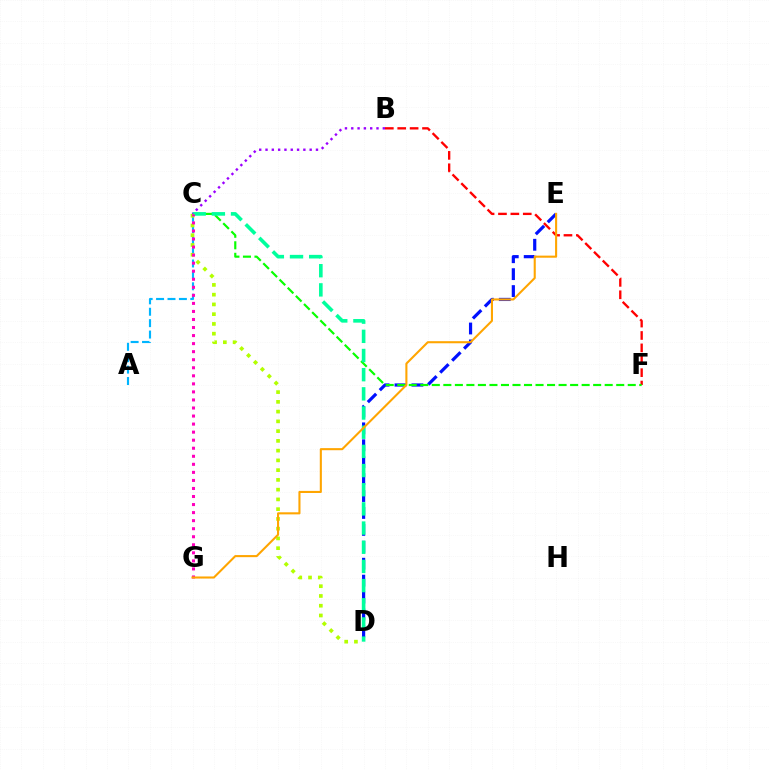{('B', 'F'): [{'color': '#ff0000', 'line_style': 'dashed', 'thickness': 1.68}], ('D', 'E'): [{'color': '#0010ff', 'line_style': 'dashed', 'thickness': 2.3}], ('A', 'C'): [{'color': '#00b5ff', 'line_style': 'dashed', 'thickness': 1.55}], ('C', 'F'): [{'color': '#08ff00', 'line_style': 'dashed', 'thickness': 1.57}], ('C', 'D'): [{'color': '#00ff9d', 'line_style': 'dashed', 'thickness': 2.6}, {'color': '#b3ff00', 'line_style': 'dotted', 'thickness': 2.65}], ('C', 'G'): [{'color': '#ff00bd', 'line_style': 'dotted', 'thickness': 2.19}], ('E', 'G'): [{'color': '#ffa500', 'line_style': 'solid', 'thickness': 1.5}], ('B', 'C'): [{'color': '#9b00ff', 'line_style': 'dotted', 'thickness': 1.71}]}